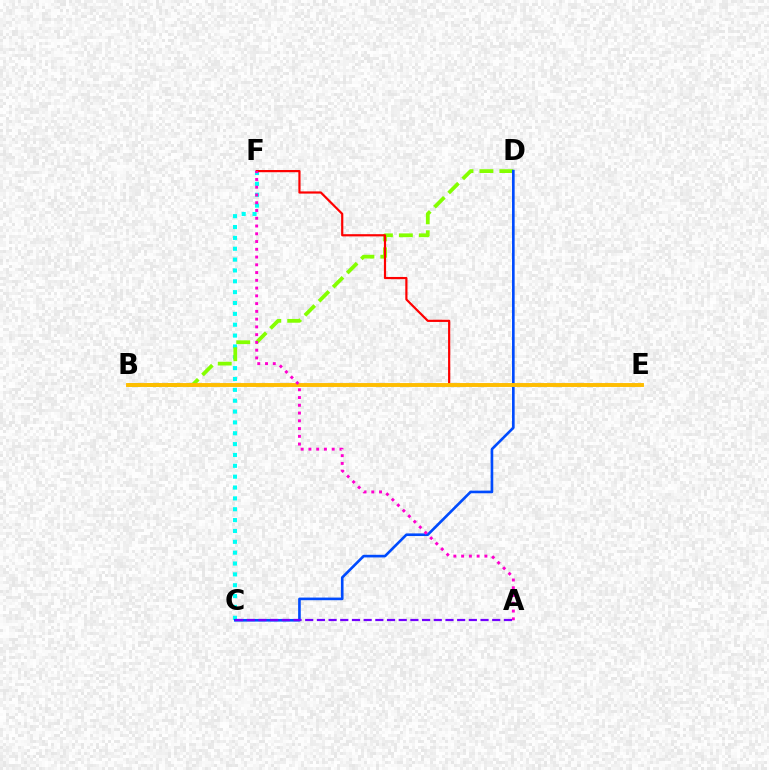{('C', 'F'): [{'color': '#00fff6', 'line_style': 'dotted', 'thickness': 2.95}], ('B', 'D'): [{'color': '#84ff00', 'line_style': 'dashed', 'thickness': 2.71}], ('B', 'E'): [{'color': '#00ff39', 'line_style': 'solid', 'thickness': 1.6}, {'color': '#ffbd00', 'line_style': 'solid', 'thickness': 2.8}], ('C', 'D'): [{'color': '#004bff', 'line_style': 'solid', 'thickness': 1.9}], ('E', 'F'): [{'color': '#ff0000', 'line_style': 'solid', 'thickness': 1.58}], ('A', 'F'): [{'color': '#ff00cf', 'line_style': 'dotted', 'thickness': 2.11}], ('A', 'C'): [{'color': '#7200ff', 'line_style': 'dashed', 'thickness': 1.59}]}